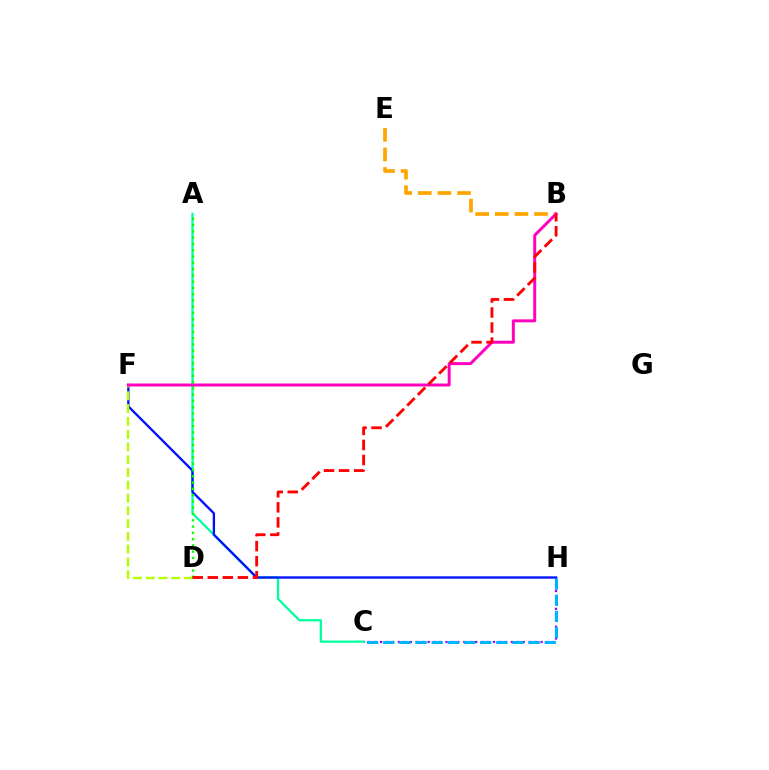{('A', 'C'): [{'color': '#00ff9d', 'line_style': 'solid', 'thickness': 1.63}], ('C', 'H'): [{'color': '#9b00ff', 'line_style': 'dotted', 'thickness': 1.62}, {'color': '#00b5ff', 'line_style': 'dashed', 'thickness': 2.19}], ('F', 'H'): [{'color': '#0010ff', 'line_style': 'solid', 'thickness': 1.68}], ('D', 'F'): [{'color': '#b3ff00', 'line_style': 'dashed', 'thickness': 1.74}], ('B', 'E'): [{'color': '#ffa500', 'line_style': 'dashed', 'thickness': 2.66}], ('B', 'F'): [{'color': '#ff00bd', 'line_style': 'solid', 'thickness': 2.14}], ('A', 'D'): [{'color': '#08ff00', 'line_style': 'dotted', 'thickness': 1.71}], ('B', 'D'): [{'color': '#ff0000', 'line_style': 'dashed', 'thickness': 2.04}]}